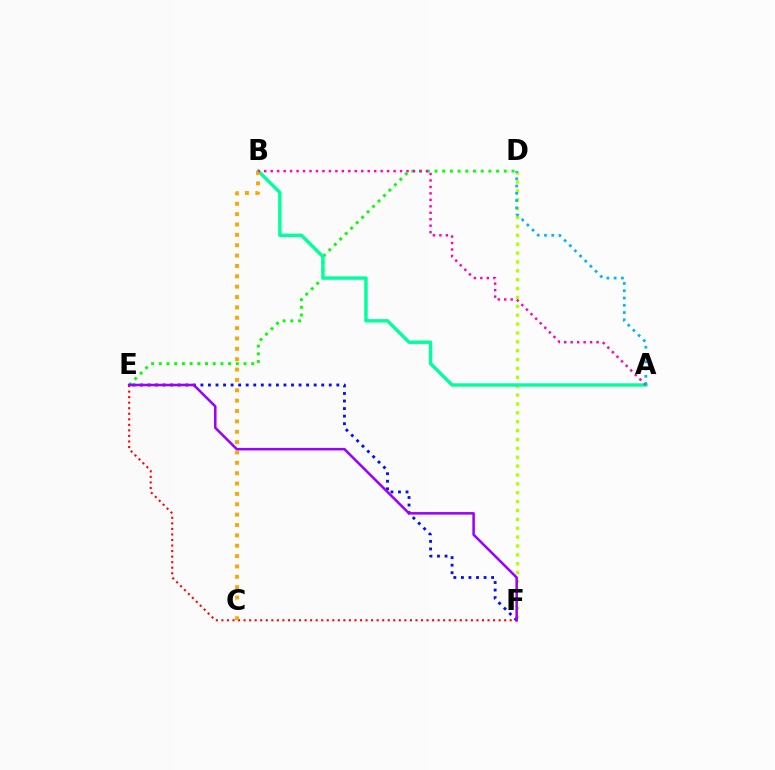{('D', 'E'): [{'color': '#08ff00', 'line_style': 'dotted', 'thickness': 2.09}], ('D', 'F'): [{'color': '#b3ff00', 'line_style': 'dotted', 'thickness': 2.41}], ('E', 'F'): [{'color': '#0010ff', 'line_style': 'dotted', 'thickness': 2.05}, {'color': '#ff0000', 'line_style': 'dotted', 'thickness': 1.51}, {'color': '#9b00ff', 'line_style': 'solid', 'thickness': 1.82}], ('A', 'B'): [{'color': '#00ff9d', 'line_style': 'solid', 'thickness': 2.45}, {'color': '#ff00bd', 'line_style': 'dotted', 'thickness': 1.76}], ('B', 'C'): [{'color': '#ffa500', 'line_style': 'dotted', 'thickness': 2.82}], ('A', 'D'): [{'color': '#00b5ff', 'line_style': 'dotted', 'thickness': 1.98}]}